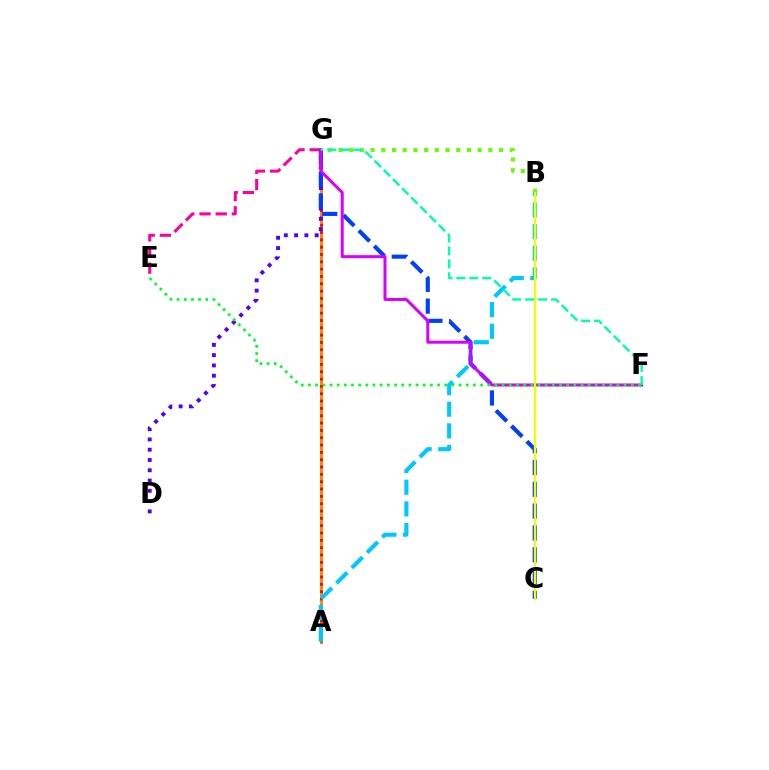{('A', 'G'): [{'color': '#ff8800', 'line_style': 'solid', 'thickness': 2.14}, {'color': '#ff0000', 'line_style': 'dotted', 'thickness': 1.99}], ('B', 'G'): [{'color': '#66ff00', 'line_style': 'dotted', 'thickness': 2.91}], ('A', 'B'): [{'color': '#00c7ff', 'line_style': 'dashed', 'thickness': 2.94}], ('E', 'G'): [{'color': '#ff00a0', 'line_style': 'dashed', 'thickness': 2.2}], ('D', 'G'): [{'color': '#4f00ff', 'line_style': 'dotted', 'thickness': 2.79}], ('C', 'G'): [{'color': '#003fff', 'line_style': 'dashed', 'thickness': 2.96}], ('F', 'G'): [{'color': '#d600ff', 'line_style': 'solid', 'thickness': 2.15}, {'color': '#00ffaf', 'line_style': 'dashed', 'thickness': 1.76}], ('E', 'F'): [{'color': '#00ff27', 'line_style': 'dotted', 'thickness': 1.95}], ('B', 'C'): [{'color': '#eeff00', 'line_style': 'solid', 'thickness': 1.65}]}